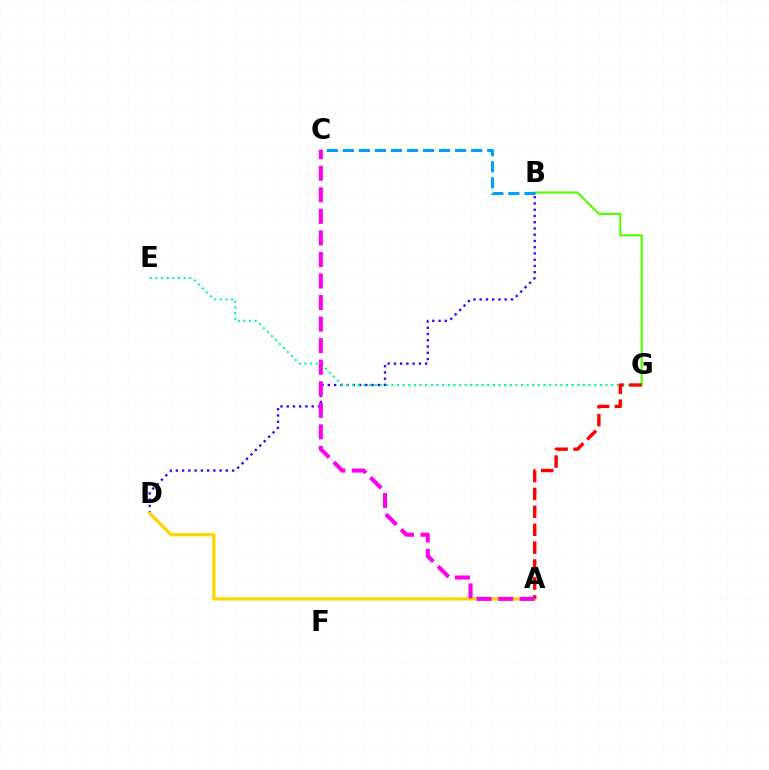{('B', 'D'): [{'color': '#3700ff', 'line_style': 'dotted', 'thickness': 1.7}], ('A', 'D'): [{'color': '#ffd500', 'line_style': 'solid', 'thickness': 2.33}], ('B', 'G'): [{'color': '#4fff00', 'line_style': 'solid', 'thickness': 1.51}], ('E', 'G'): [{'color': '#00ff86', 'line_style': 'dotted', 'thickness': 1.53}], ('A', 'G'): [{'color': '#ff0000', 'line_style': 'dashed', 'thickness': 2.43}], ('B', 'C'): [{'color': '#009eff', 'line_style': 'dashed', 'thickness': 2.18}], ('A', 'C'): [{'color': '#ff00ed', 'line_style': 'dashed', 'thickness': 2.93}]}